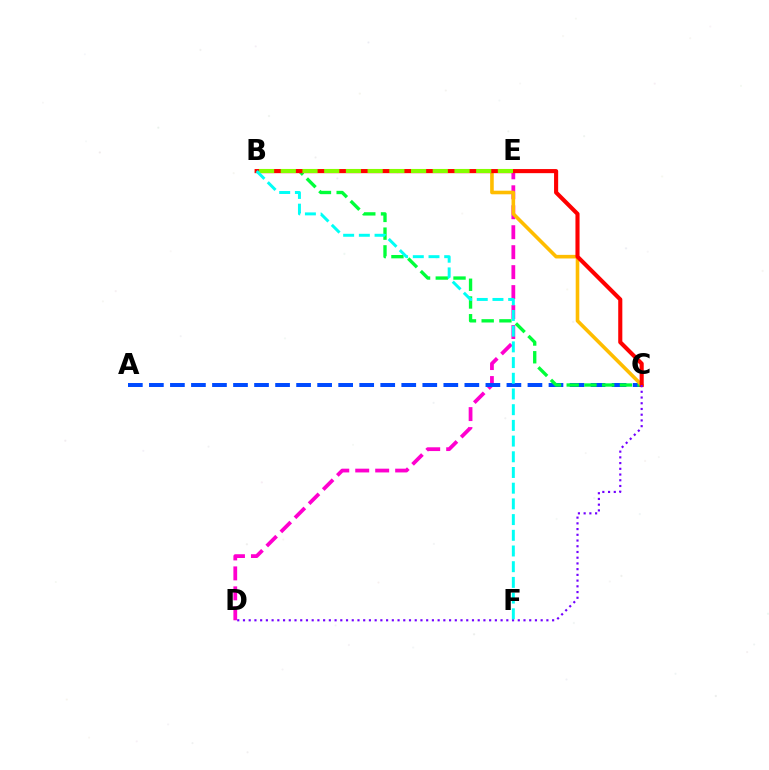{('D', 'E'): [{'color': '#ff00cf', 'line_style': 'dashed', 'thickness': 2.71}], ('A', 'C'): [{'color': '#004bff', 'line_style': 'dashed', 'thickness': 2.86}], ('B', 'C'): [{'color': '#00ff39', 'line_style': 'dashed', 'thickness': 2.41}, {'color': '#ffbd00', 'line_style': 'solid', 'thickness': 2.59}, {'color': '#ff0000', 'line_style': 'solid', 'thickness': 2.96}], ('B', 'E'): [{'color': '#84ff00', 'line_style': 'dashed', 'thickness': 2.95}], ('C', 'D'): [{'color': '#7200ff', 'line_style': 'dotted', 'thickness': 1.56}], ('B', 'F'): [{'color': '#00fff6', 'line_style': 'dashed', 'thickness': 2.13}]}